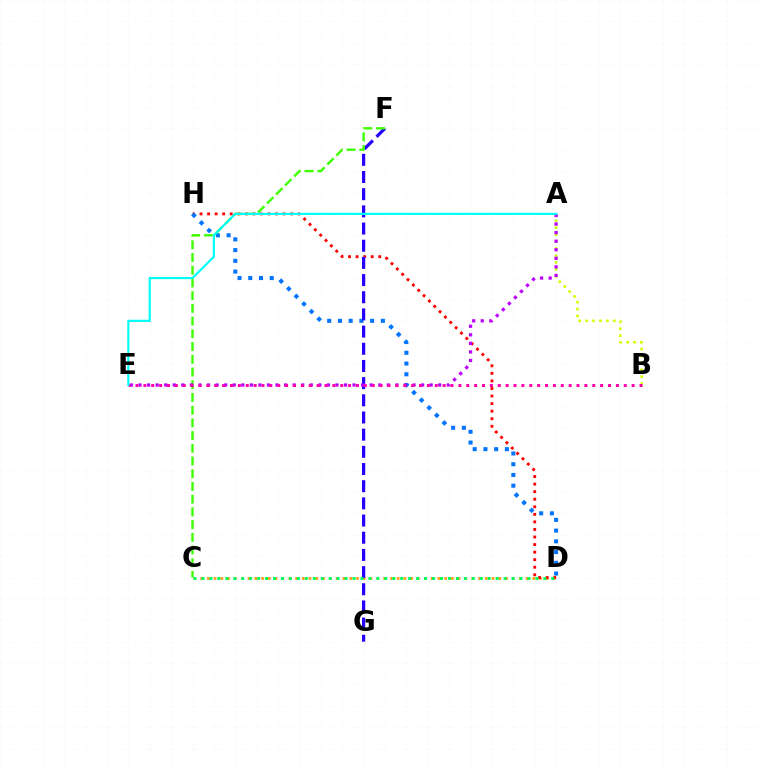{('C', 'D'): [{'color': '#ff9400', 'line_style': 'dotted', 'thickness': 1.84}, {'color': '#00ff5c', 'line_style': 'dotted', 'thickness': 2.16}], ('D', 'H'): [{'color': '#ff0000', 'line_style': 'dotted', 'thickness': 2.05}, {'color': '#0074ff', 'line_style': 'dotted', 'thickness': 2.92}], ('A', 'B'): [{'color': '#d1ff00', 'line_style': 'dotted', 'thickness': 1.89}], ('F', 'G'): [{'color': '#2500ff', 'line_style': 'dashed', 'thickness': 2.33}], ('C', 'F'): [{'color': '#3dff00', 'line_style': 'dashed', 'thickness': 1.73}], ('A', 'E'): [{'color': '#b900ff', 'line_style': 'dotted', 'thickness': 2.33}, {'color': '#00fff6', 'line_style': 'solid', 'thickness': 1.55}], ('B', 'E'): [{'color': '#ff00ac', 'line_style': 'dotted', 'thickness': 2.14}]}